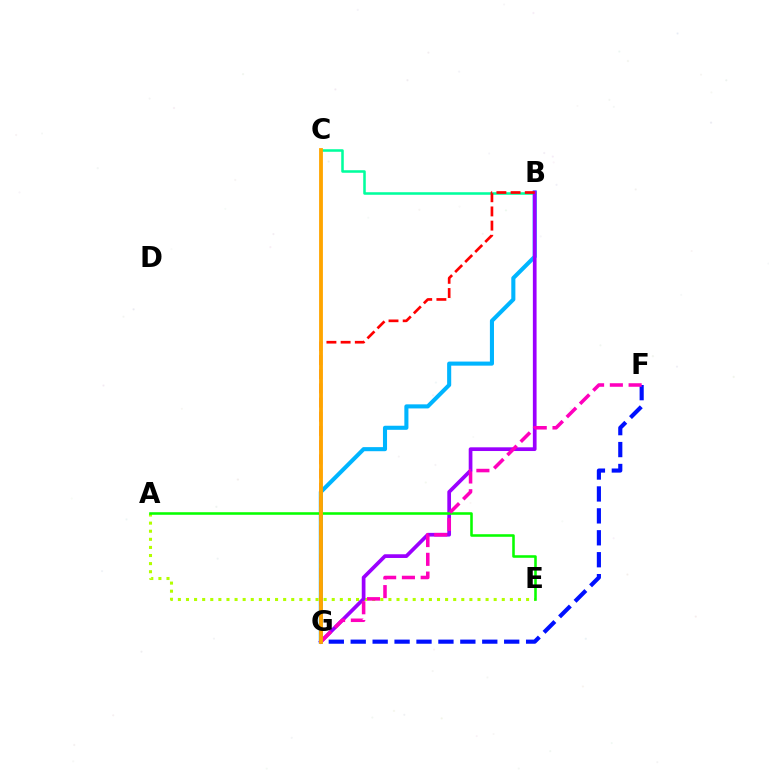{('B', 'G'): [{'color': '#00b5ff', 'line_style': 'solid', 'thickness': 2.94}, {'color': '#9b00ff', 'line_style': 'solid', 'thickness': 2.67}, {'color': '#ff0000', 'line_style': 'dashed', 'thickness': 1.93}], ('B', 'C'): [{'color': '#00ff9d', 'line_style': 'solid', 'thickness': 1.83}], ('A', 'E'): [{'color': '#b3ff00', 'line_style': 'dotted', 'thickness': 2.2}, {'color': '#08ff00', 'line_style': 'solid', 'thickness': 1.84}], ('F', 'G'): [{'color': '#0010ff', 'line_style': 'dashed', 'thickness': 2.98}, {'color': '#ff00bd', 'line_style': 'dashed', 'thickness': 2.55}], ('C', 'G'): [{'color': '#ffa500', 'line_style': 'solid', 'thickness': 2.75}]}